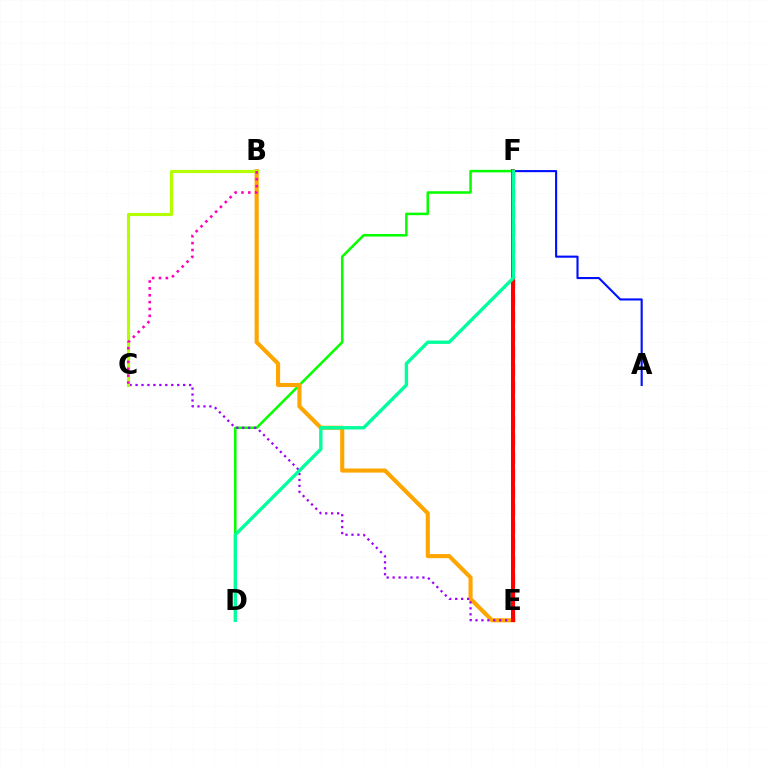{('E', 'F'): [{'color': '#00b5ff', 'line_style': 'dashed', 'thickness': 2.38}, {'color': '#ff0000', 'line_style': 'solid', 'thickness': 2.89}], ('D', 'F'): [{'color': '#08ff00', 'line_style': 'solid', 'thickness': 1.84}, {'color': '#00ff9d', 'line_style': 'solid', 'thickness': 2.43}], ('B', 'E'): [{'color': '#ffa500', 'line_style': 'solid', 'thickness': 2.97}], ('C', 'E'): [{'color': '#9b00ff', 'line_style': 'dotted', 'thickness': 1.62}], ('B', 'C'): [{'color': '#b3ff00', 'line_style': 'solid', 'thickness': 2.26}, {'color': '#ff00bd', 'line_style': 'dotted', 'thickness': 1.87}], ('A', 'F'): [{'color': '#0010ff', 'line_style': 'solid', 'thickness': 1.52}]}